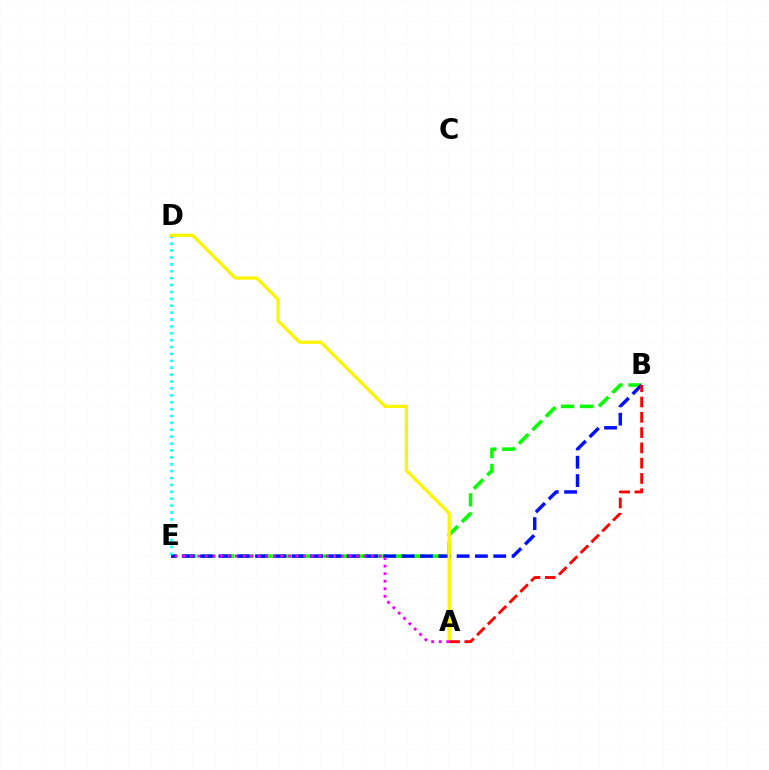{('B', 'E'): [{'color': '#08ff00', 'line_style': 'dashed', 'thickness': 2.59}, {'color': '#0010ff', 'line_style': 'dashed', 'thickness': 2.49}], ('D', 'E'): [{'color': '#00fff6', 'line_style': 'dotted', 'thickness': 1.87}], ('A', 'D'): [{'color': '#fcf500', 'line_style': 'solid', 'thickness': 2.35}], ('A', 'E'): [{'color': '#ee00ff', 'line_style': 'dotted', 'thickness': 2.05}], ('A', 'B'): [{'color': '#ff0000', 'line_style': 'dashed', 'thickness': 2.08}]}